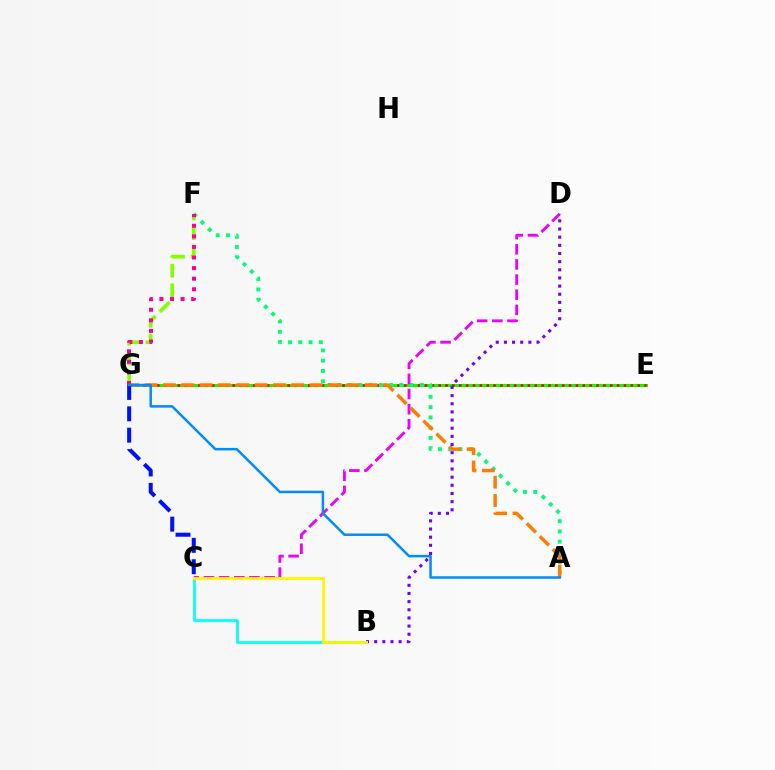{('E', 'G'): [{'color': '#08ff00', 'line_style': 'solid', 'thickness': 2.14}, {'color': '#ff0000', 'line_style': 'dotted', 'thickness': 1.86}], ('A', 'F'): [{'color': '#00ff74', 'line_style': 'dotted', 'thickness': 2.79}], ('C', 'D'): [{'color': '#ee00ff', 'line_style': 'dashed', 'thickness': 2.06}], ('A', 'G'): [{'color': '#ff7c00', 'line_style': 'dashed', 'thickness': 2.49}, {'color': '#008cff', 'line_style': 'solid', 'thickness': 1.8}], ('F', 'G'): [{'color': '#84ff00', 'line_style': 'dashed', 'thickness': 2.68}, {'color': '#ff0094', 'line_style': 'dotted', 'thickness': 2.88}], ('B', 'D'): [{'color': '#7200ff', 'line_style': 'dotted', 'thickness': 2.22}], ('B', 'C'): [{'color': '#00fff6', 'line_style': 'solid', 'thickness': 1.93}, {'color': '#fcf500', 'line_style': 'solid', 'thickness': 2.0}], ('C', 'G'): [{'color': '#0010ff', 'line_style': 'dashed', 'thickness': 2.9}]}